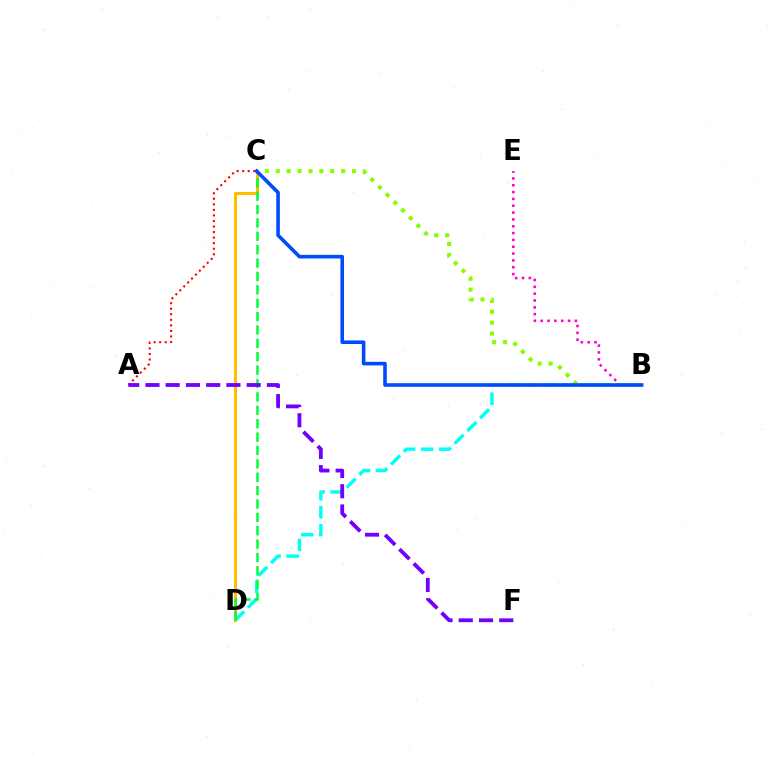{('B', 'D'): [{'color': '#00fff6', 'line_style': 'dashed', 'thickness': 2.45}], ('B', 'E'): [{'color': '#ff00cf', 'line_style': 'dotted', 'thickness': 1.86}], ('C', 'D'): [{'color': '#ffbd00', 'line_style': 'solid', 'thickness': 2.2}, {'color': '#00ff39', 'line_style': 'dashed', 'thickness': 1.82}], ('A', 'C'): [{'color': '#ff0000', 'line_style': 'dotted', 'thickness': 1.51}], ('B', 'C'): [{'color': '#84ff00', 'line_style': 'dotted', 'thickness': 2.96}, {'color': '#004bff', 'line_style': 'solid', 'thickness': 2.59}], ('A', 'F'): [{'color': '#7200ff', 'line_style': 'dashed', 'thickness': 2.75}]}